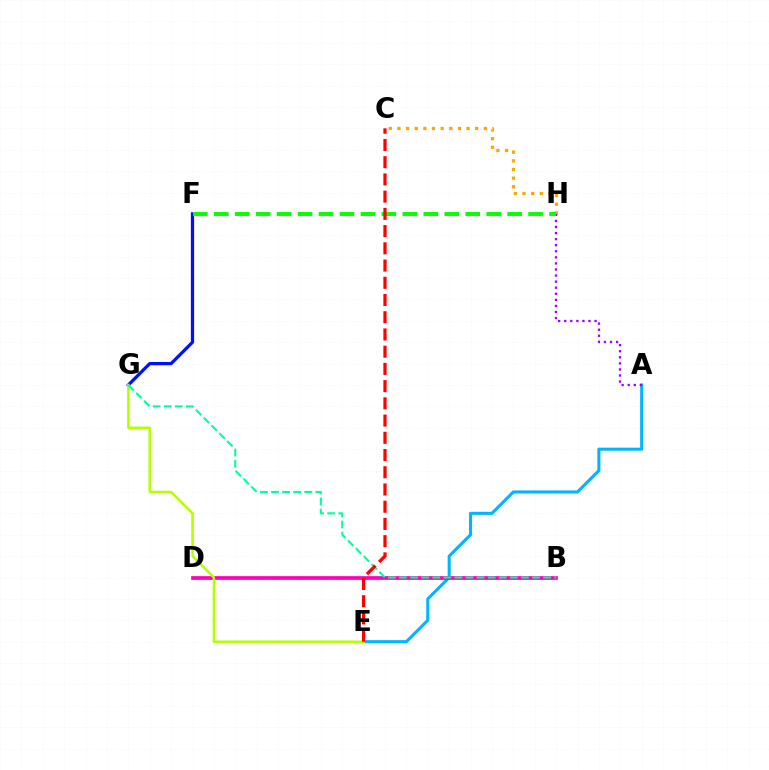{('A', 'E'): [{'color': '#00b5ff', 'line_style': 'solid', 'thickness': 2.2}], ('B', 'D'): [{'color': '#ff00bd', 'line_style': 'solid', 'thickness': 2.67}], ('F', 'G'): [{'color': '#0010ff', 'line_style': 'solid', 'thickness': 2.33}], ('E', 'G'): [{'color': '#b3ff00', 'line_style': 'solid', 'thickness': 1.78}], ('C', 'H'): [{'color': '#ffa500', 'line_style': 'dotted', 'thickness': 2.35}], ('A', 'H'): [{'color': '#9b00ff', 'line_style': 'dotted', 'thickness': 1.65}], ('F', 'H'): [{'color': '#08ff00', 'line_style': 'dashed', 'thickness': 2.85}], ('B', 'G'): [{'color': '#00ff9d', 'line_style': 'dashed', 'thickness': 1.51}], ('C', 'E'): [{'color': '#ff0000', 'line_style': 'dashed', 'thickness': 2.34}]}